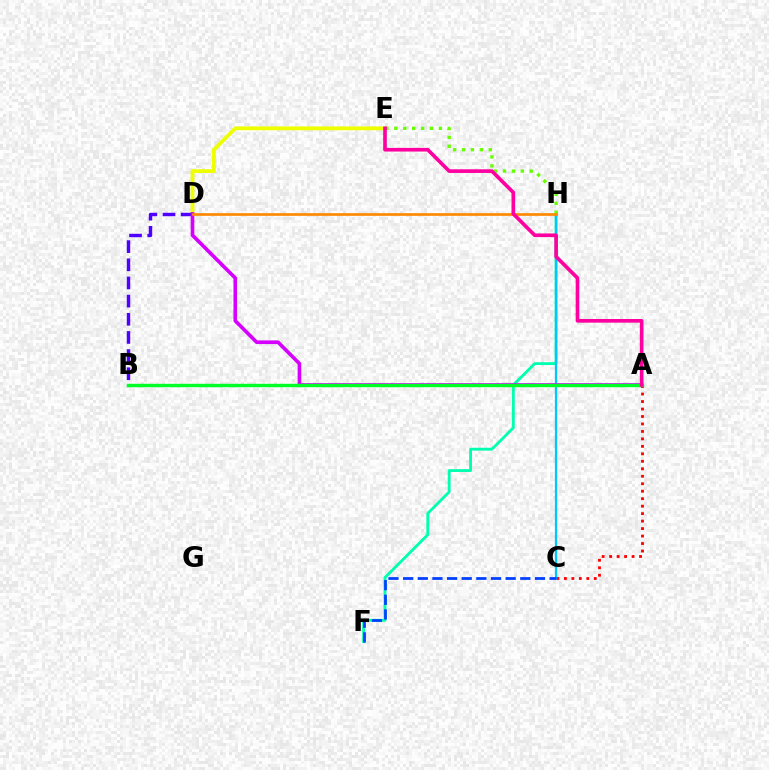{('A', 'C'): [{'color': '#ff0000', 'line_style': 'dotted', 'thickness': 2.03}], ('F', 'H'): [{'color': '#00ffaf', 'line_style': 'solid', 'thickness': 2.04}], ('D', 'E'): [{'color': '#eeff00', 'line_style': 'solid', 'thickness': 2.74}], ('C', 'H'): [{'color': '#00c7ff', 'line_style': 'solid', 'thickness': 1.64}], ('E', 'H'): [{'color': '#66ff00', 'line_style': 'dotted', 'thickness': 2.42}], ('B', 'D'): [{'color': '#4f00ff', 'line_style': 'dashed', 'thickness': 2.47}], ('A', 'D'): [{'color': '#d600ff', 'line_style': 'solid', 'thickness': 2.62}], ('A', 'B'): [{'color': '#00ff27', 'line_style': 'solid', 'thickness': 2.45}], ('D', 'H'): [{'color': '#ff8800', 'line_style': 'solid', 'thickness': 1.93}], ('C', 'F'): [{'color': '#003fff', 'line_style': 'dashed', 'thickness': 1.99}], ('A', 'E'): [{'color': '#ff00a0', 'line_style': 'solid', 'thickness': 2.63}]}